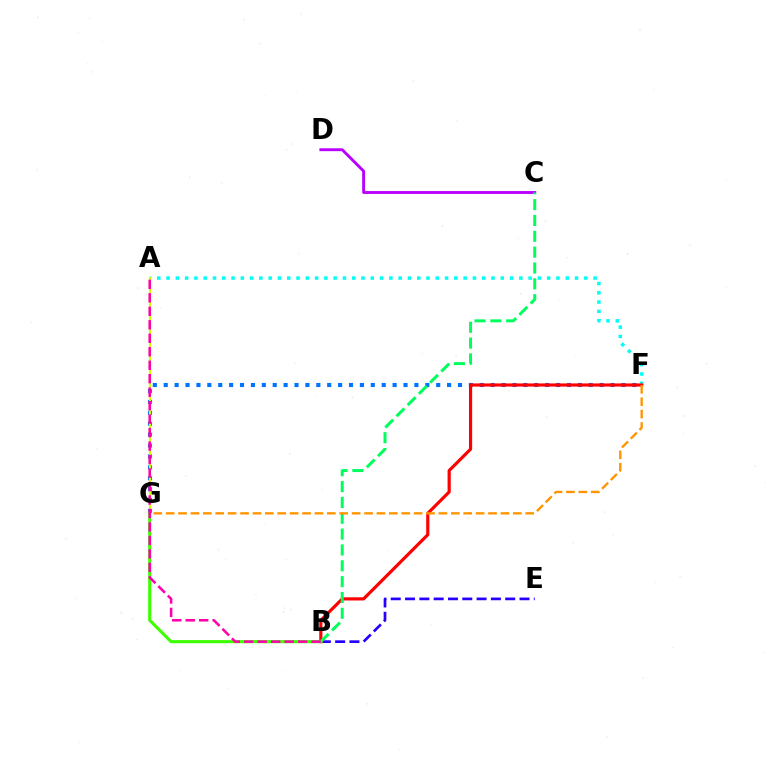{('B', 'E'): [{'color': '#2500ff', 'line_style': 'dashed', 'thickness': 1.94}], ('F', 'G'): [{'color': '#0074ff', 'line_style': 'dotted', 'thickness': 2.96}, {'color': '#ff9400', 'line_style': 'dashed', 'thickness': 1.68}], ('A', 'F'): [{'color': '#00fff6', 'line_style': 'dotted', 'thickness': 2.52}], ('C', 'D'): [{'color': '#b900ff', 'line_style': 'solid', 'thickness': 2.07}], ('B', 'F'): [{'color': '#ff0000', 'line_style': 'solid', 'thickness': 2.28}], ('B', 'C'): [{'color': '#00ff5c', 'line_style': 'dashed', 'thickness': 2.15}], ('A', 'G'): [{'color': '#d1ff00', 'line_style': 'solid', 'thickness': 1.57}], ('B', 'G'): [{'color': '#3dff00', 'line_style': 'solid', 'thickness': 2.24}], ('A', 'B'): [{'color': '#ff00ac', 'line_style': 'dashed', 'thickness': 1.83}]}